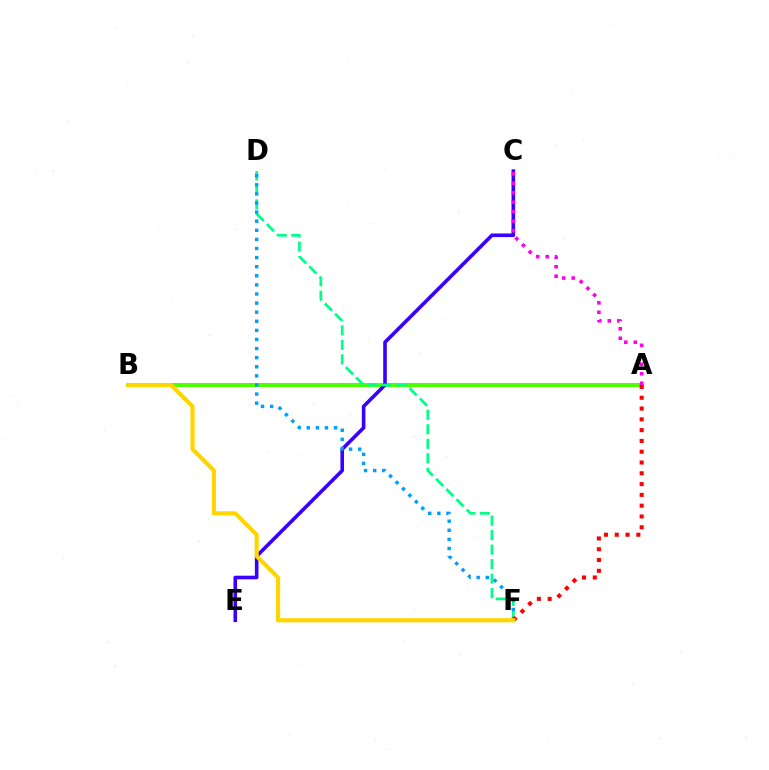{('A', 'B'): [{'color': '#4fff00', 'line_style': 'solid', 'thickness': 2.87}], ('C', 'E'): [{'color': '#3700ff', 'line_style': 'solid', 'thickness': 2.59}], ('D', 'F'): [{'color': '#00ff86', 'line_style': 'dashed', 'thickness': 1.97}, {'color': '#009eff', 'line_style': 'dotted', 'thickness': 2.47}], ('A', 'C'): [{'color': '#ff00ed', 'line_style': 'dotted', 'thickness': 2.57}], ('A', 'F'): [{'color': '#ff0000', 'line_style': 'dotted', 'thickness': 2.93}], ('B', 'F'): [{'color': '#ffd500', 'line_style': 'solid', 'thickness': 2.97}]}